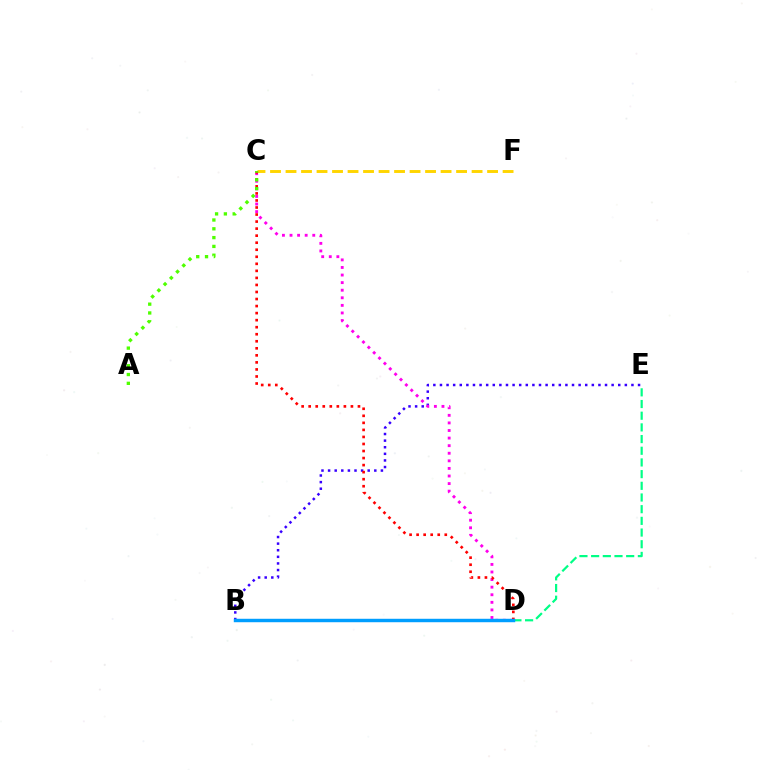{('B', 'E'): [{'color': '#3700ff', 'line_style': 'dotted', 'thickness': 1.79}], ('C', 'D'): [{'color': '#ff00ed', 'line_style': 'dotted', 'thickness': 2.06}, {'color': '#ff0000', 'line_style': 'dotted', 'thickness': 1.91}], ('C', 'F'): [{'color': '#ffd500', 'line_style': 'dashed', 'thickness': 2.11}], ('D', 'E'): [{'color': '#00ff86', 'line_style': 'dashed', 'thickness': 1.59}], ('B', 'D'): [{'color': '#009eff', 'line_style': 'solid', 'thickness': 2.47}], ('A', 'C'): [{'color': '#4fff00', 'line_style': 'dotted', 'thickness': 2.39}]}